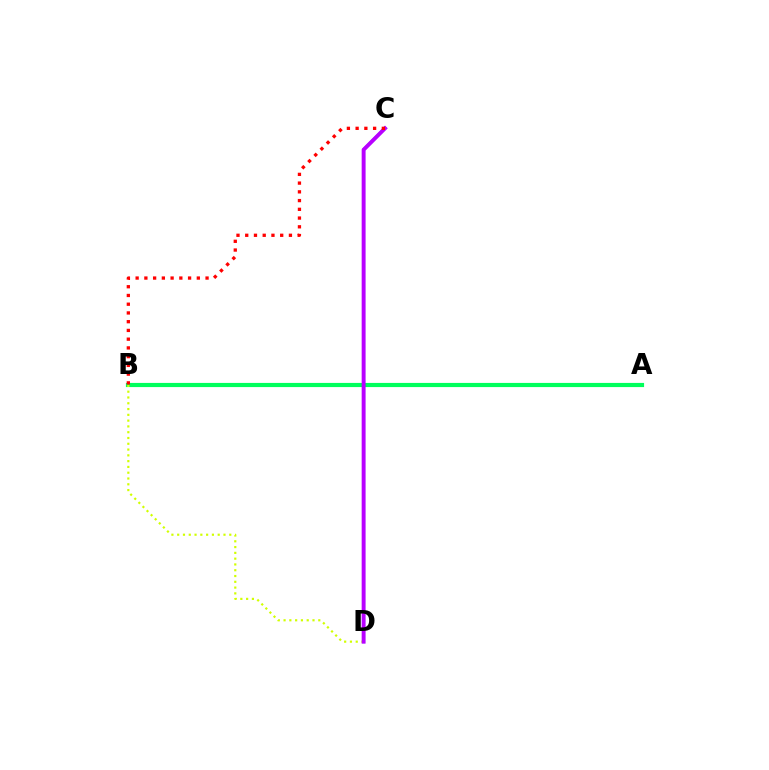{('A', 'B'): [{'color': '#00ff5c', 'line_style': 'solid', 'thickness': 3.0}], ('C', 'D'): [{'color': '#0074ff', 'line_style': 'solid', 'thickness': 2.11}, {'color': '#b900ff', 'line_style': 'solid', 'thickness': 2.8}], ('B', 'D'): [{'color': '#d1ff00', 'line_style': 'dotted', 'thickness': 1.57}], ('B', 'C'): [{'color': '#ff0000', 'line_style': 'dotted', 'thickness': 2.37}]}